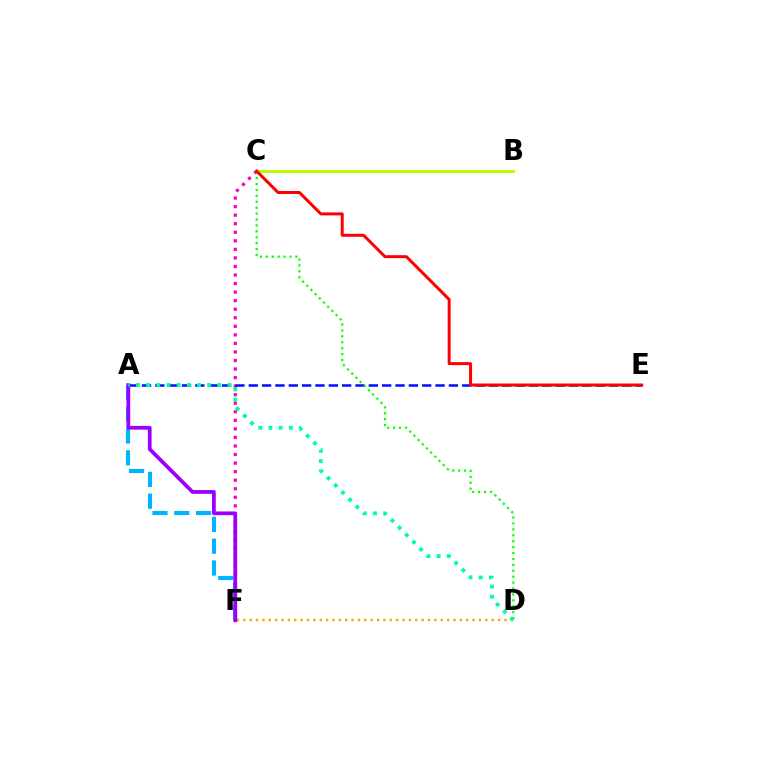{('C', 'F'): [{'color': '#ff00bd', 'line_style': 'dotted', 'thickness': 2.32}], ('A', 'F'): [{'color': '#00b5ff', 'line_style': 'dashed', 'thickness': 2.96}, {'color': '#9b00ff', 'line_style': 'solid', 'thickness': 2.7}], ('B', 'C'): [{'color': '#b3ff00', 'line_style': 'solid', 'thickness': 2.1}], ('D', 'F'): [{'color': '#ffa500', 'line_style': 'dotted', 'thickness': 1.73}], ('A', 'E'): [{'color': '#0010ff', 'line_style': 'dashed', 'thickness': 1.81}], ('C', 'D'): [{'color': '#08ff00', 'line_style': 'dotted', 'thickness': 1.61}], ('A', 'D'): [{'color': '#00ff9d', 'line_style': 'dotted', 'thickness': 2.76}], ('C', 'E'): [{'color': '#ff0000', 'line_style': 'solid', 'thickness': 2.15}]}